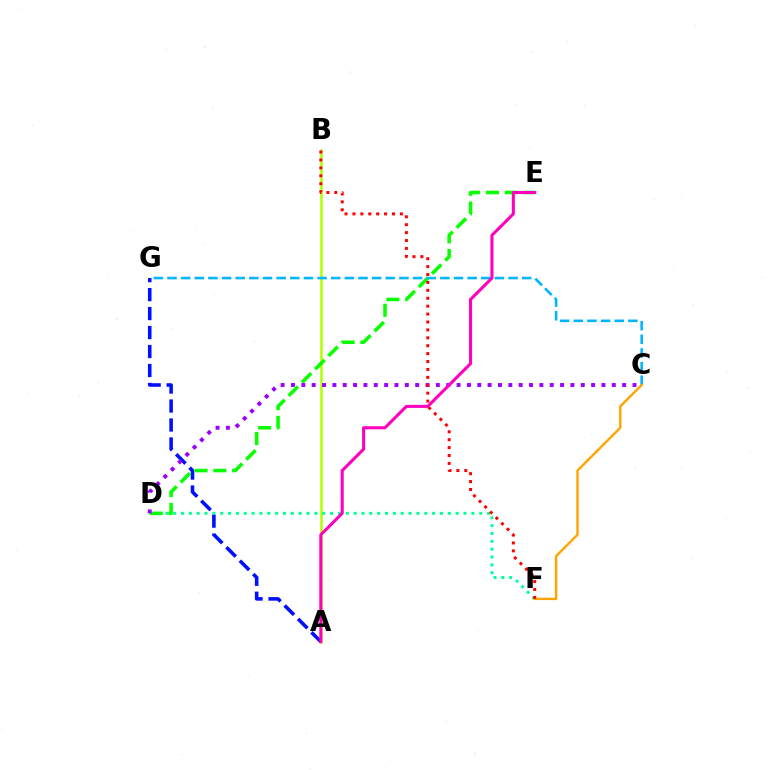{('A', 'B'): [{'color': '#b3ff00', 'line_style': 'solid', 'thickness': 1.82}], ('A', 'G'): [{'color': '#0010ff', 'line_style': 'dashed', 'thickness': 2.58}], ('D', 'F'): [{'color': '#00ff9d', 'line_style': 'dotted', 'thickness': 2.13}], ('D', 'E'): [{'color': '#08ff00', 'line_style': 'dashed', 'thickness': 2.55}], ('C', 'D'): [{'color': '#9b00ff', 'line_style': 'dotted', 'thickness': 2.81}], ('C', 'G'): [{'color': '#00b5ff', 'line_style': 'dashed', 'thickness': 1.85}], ('C', 'F'): [{'color': '#ffa500', 'line_style': 'solid', 'thickness': 1.73}], ('B', 'F'): [{'color': '#ff0000', 'line_style': 'dotted', 'thickness': 2.15}], ('A', 'E'): [{'color': '#ff00bd', 'line_style': 'solid', 'thickness': 2.2}]}